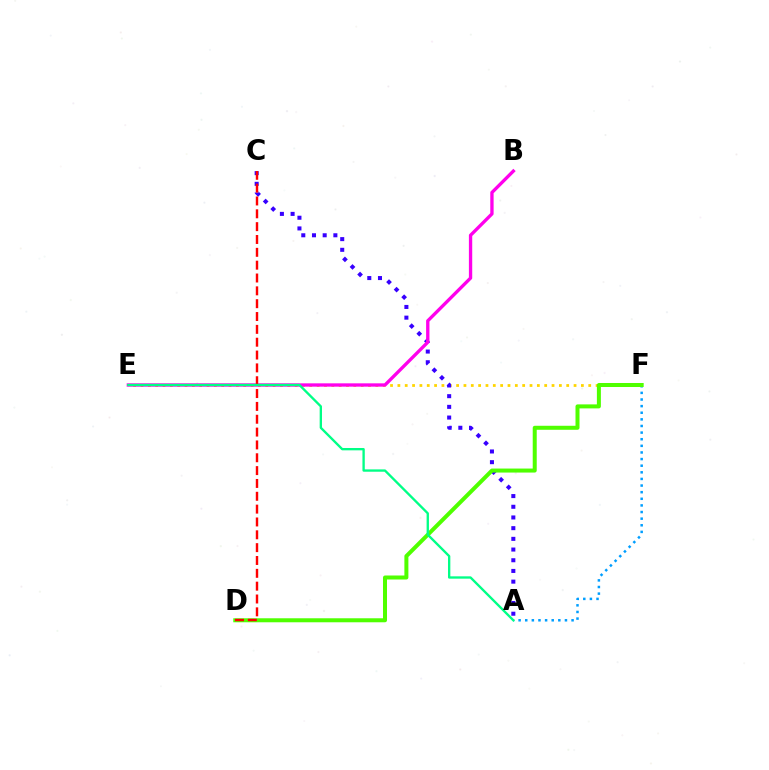{('E', 'F'): [{'color': '#ffd500', 'line_style': 'dotted', 'thickness': 1.99}], ('A', 'C'): [{'color': '#3700ff', 'line_style': 'dotted', 'thickness': 2.91}], ('A', 'F'): [{'color': '#009eff', 'line_style': 'dotted', 'thickness': 1.8}], ('D', 'F'): [{'color': '#4fff00', 'line_style': 'solid', 'thickness': 2.88}], ('B', 'E'): [{'color': '#ff00ed', 'line_style': 'solid', 'thickness': 2.4}], ('C', 'D'): [{'color': '#ff0000', 'line_style': 'dashed', 'thickness': 1.74}], ('A', 'E'): [{'color': '#00ff86', 'line_style': 'solid', 'thickness': 1.68}]}